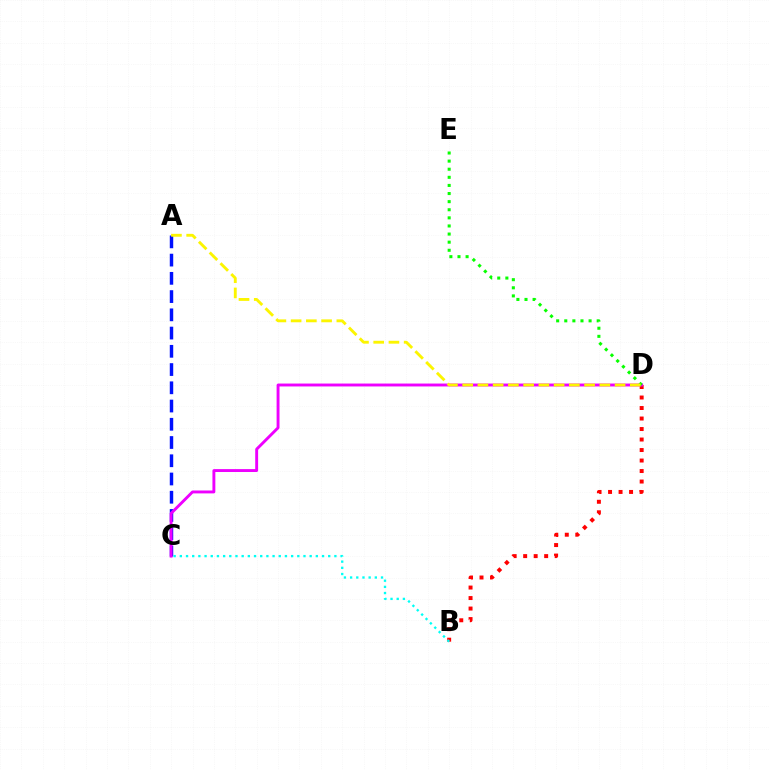{('A', 'C'): [{'color': '#0010ff', 'line_style': 'dashed', 'thickness': 2.48}], ('B', 'D'): [{'color': '#ff0000', 'line_style': 'dotted', 'thickness': 2.85}], ('B', 'C'): [{'color': '#00fff6', 'line_style': 'dotted', 'thickness': 1.68}], ('C', 'D'): [{'color': '#ee00ff', 'line_style': 'solid', 'thickness': 2.09}], ('D', 'E'): [{'color': '#08ff00', 'line_style': 'dotted', 'thickness': 2.2}], ('A', 'D'): [{'color': '#fcf500', 'line_style': 'dashed', 'thickness': 2.07}]}